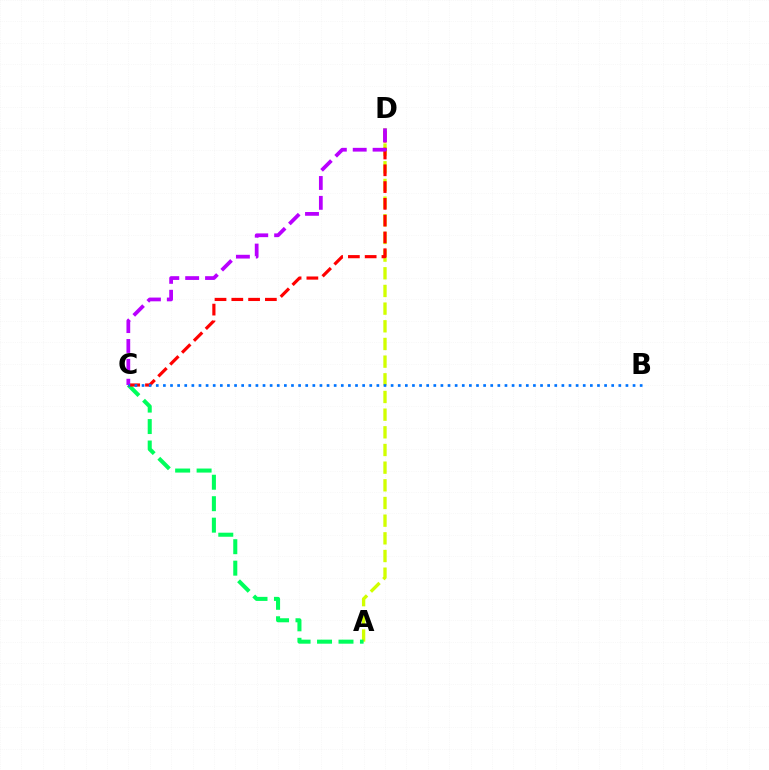{('A', 'D'): [{'color': '#d1ff00', 'line_style': 'dashed', 'thickness': 2.4}], ('A', 'C'): [{'color': '#00ff5c', 'line_style': 'dashed', 'thickness': 2.92}], ('C', 'D'): [{'color': '#ff0000', 'line_style': 'dashed', 'thickness': 2.28}, {'color': '#b900ff', 'line_style': 'dashed', 'thickness': 2.7}], ('B', 'C'): [{'color': '#0074ff', 'line_style': 'dotted', 'thickness': 1.93}]}